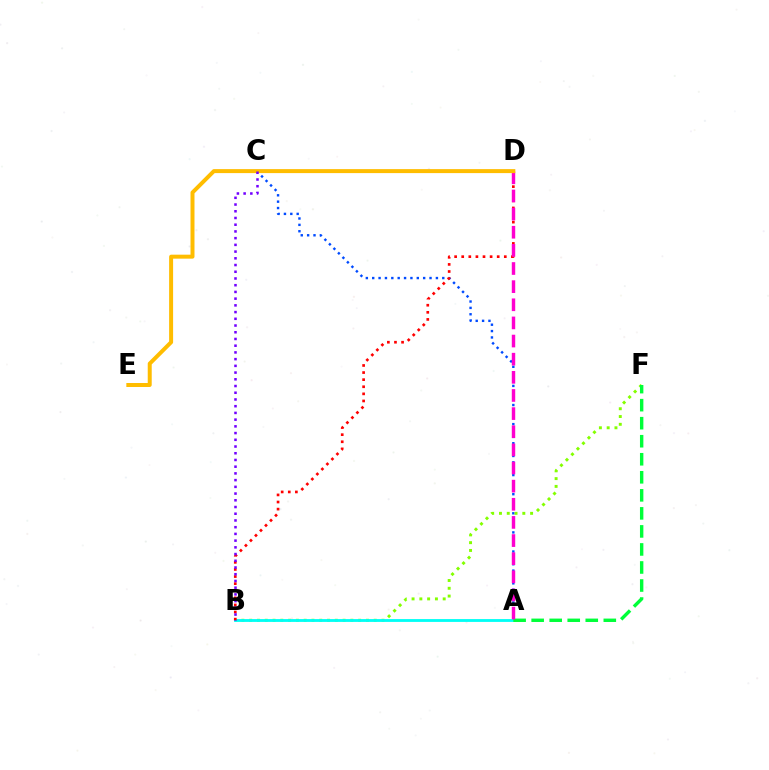{('A', 'C'): [{'color': '#004bff', 'line_style': 'dotted', 'thickness': 1.73}], ('B', 'F'): [{'color': '#84ff00', 'line_style': 'dotted', 'thickness': 2.11}], ('A', 'B'): [{'color': '#00fff6', 'line_style': 'solid', 'thickness': 2.03}], ('A', 'F'): [{'color': '#00ff39', 'line_style': 'dashed', 'thickness': 2.45}], ('B', 'D'): [{'color': '#ff0000', 'line_style': 'dotted', 'thickness': 1.93}], ('A', 'D'): [{'color': '#ff00cf', 'line_style': 'dashed', 'thickness': 2.46}], ('D', 'E'): [{'color': '#ffbd00', 'line_style': 'solid', 'thickness': 2.87}], ('B', 'C'): [{'color': '#7200ff', 'line_style': 'dotted', 'thickness': 1.83}]}